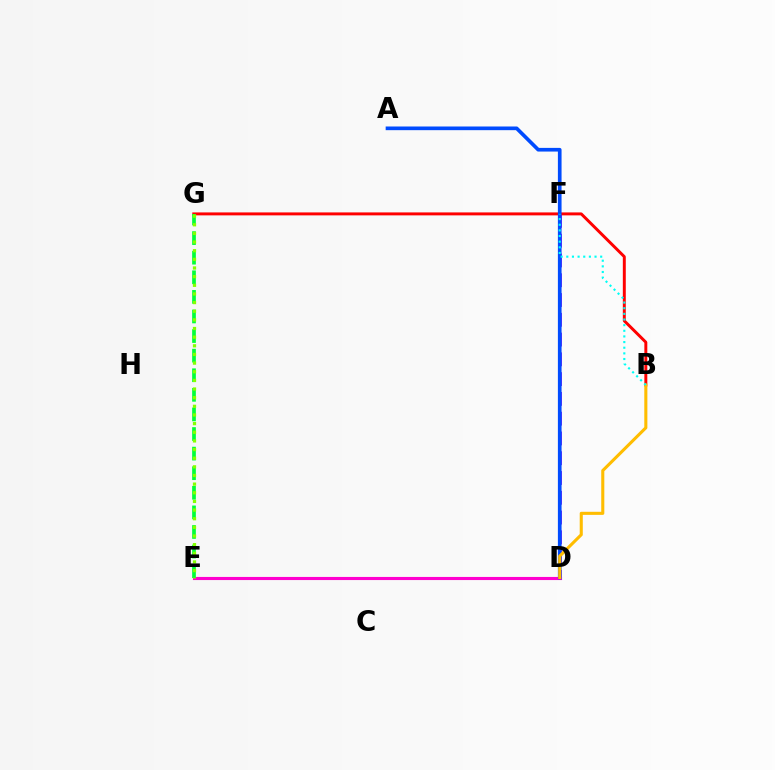{('D', 'F'): [{'color': '#7200ff', 'line_style': 'dashed', 'thickness': 2.69}], ('D', 'E'): [{'color': '#ff00cf', 'line_style': 'solid', 'thickness': 2.24}], ('B', 'G'): [{'color': '#ff0000', 'line_style': 'solid', 'thickness': 2.12}], ('A', 'D'): [{'color': '#004bff', 'line_style': 'solid', 'thickness': 2.64}], ('E', 'G'): [{'color': '#00ff39', 'line_style': 'dashed', 'thickness': 2.66}, {'color': '#84ff00', 'line_style': 'dotted', 'thickness': 2.35}], ('B', 'D'): [{'color': '#ffbd00', 'line_style': 'solid', 'thickness': 2.22}], ('B', 'F'): [{'color': '#00fff6', 'line_style': 'dotted', 'thickness': 1.53}]}